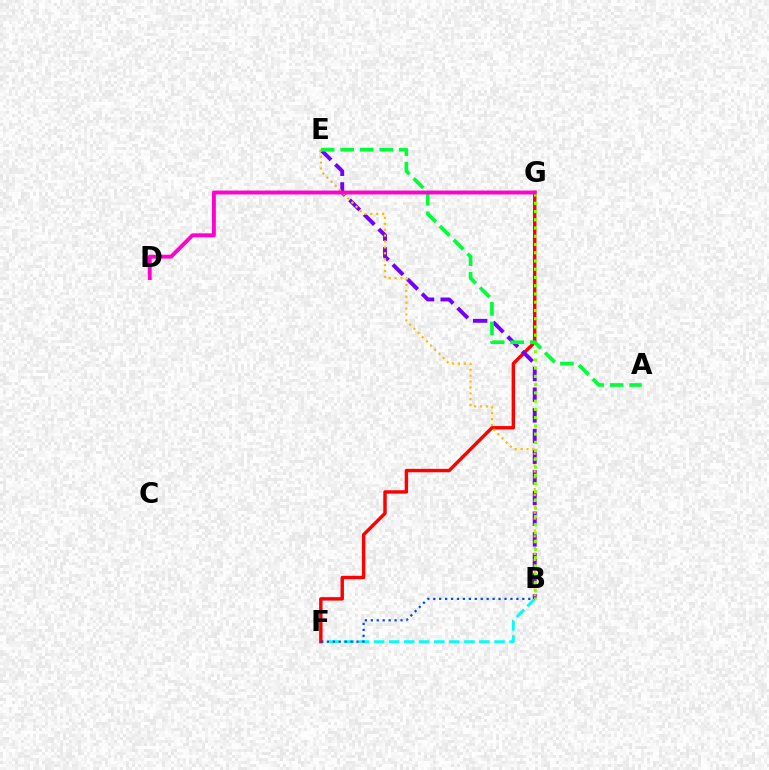{('B', 'F'): [{'color': '#00fff6', 'line_style': 'dashed', 'thickness': 2.05}, {'color': '#004bff', 'line_style': 'dotted', 'thickness': 1.61}], ('F', 'G'): [{'color': '#ff0000', 'line_style': 'solid', 'thickness': 2.46}], ('B', 'E'): [{'color': '#7200ff', 'line_style': 'dashed', 'thickness': 2.81}, {'color': '#ffbd00', 'line_style': 'dotted', 'thickness': 1.6}], ('B', 'G'): [{'color': '#84ff00', 'line_style': 'dotted', 'thickness': 2.24}], ('A', 'E'): [{'color': '#00ff39', 'line_style': 'dashed', 'thickness': 2.65}], ('D', 'G'): [{'color': '#ff00cf', 'line_style': 'solid', 'thickness': 2.8}]}